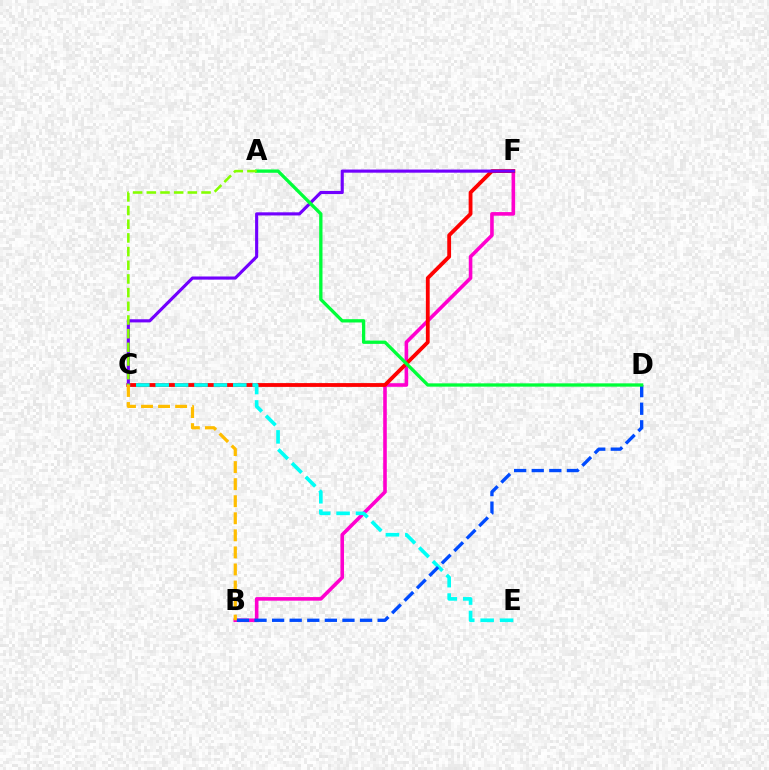{('B', 'F'): [{'color': '#ff00cf', 'line_style': 'solid', 'thickness': 2.59}], ('C', 'F'): [{'color': '#ff0000', 'line_style': 'solid', 'thickness': 2.75}, {'color': '#7200ff', 'line_style': 'solid', 'thickness': 2.26}], ('C', 'E'): [{'color': '#00fff6', 'line_style': 'dashed', 'thickness': 2.64}], ('B', 'D'): [{'color': '#004bff', 'line_style': 'dashed', 'thickness': 2.39}], ('A', 'D'): [{'color': '#00ff39', 'line_style': 'solid', 'thickness': 2.38}], ('B', 'C'): [{'color': '#ffbd00', 'line_style': 'dashed', 'thickness': 2.32}], ('A', 'C'): [{'color': '#84ff00', 'line_style': 'dashed', 'thickness': 1.86}]}